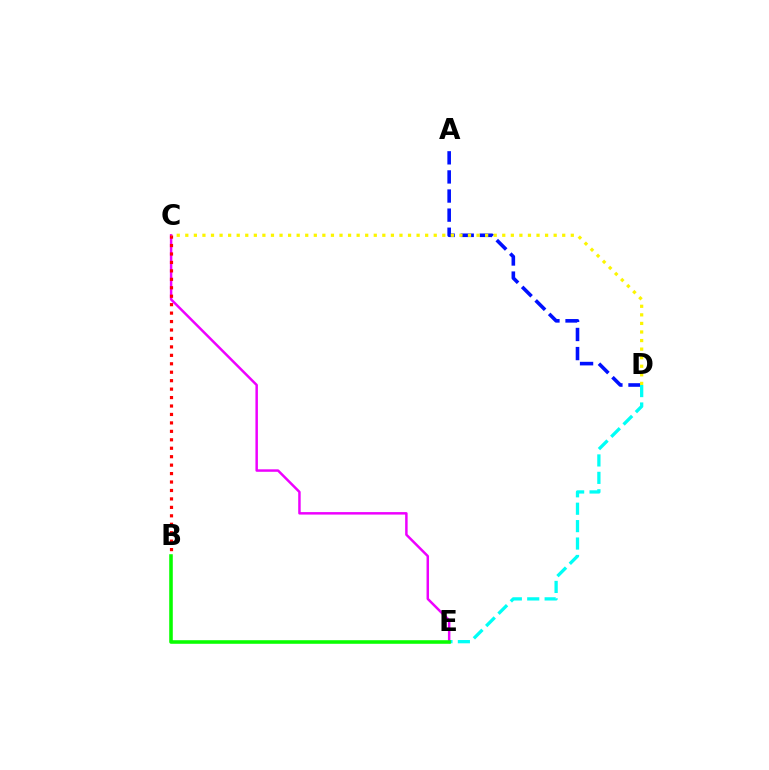{('A', 'D'): [{'color': '#0010ff', 'line_style': 'dashed', 'thickness': 2.59}], ('D', 'E'): [{'color': '#00fff6', 'line_style': 'dashed', 'thickness': 2.37}], ('C', 'E'): [{'color': '#ee00ff', 'line_style': 'solid', 'thickness': 1.78}], ('B', 'E'): [{'color': '#08ff00', 'line_style': 'solid', 'thickness': 2.57}], ('B', 'C'): [{'color': '#ff0000', 'line_style': 'dotted', 'thickness': 2.29}], ('C', 'D'): [{'color': '#fcf500', 'line_style': 'dotted', 'thickness': 2.33}]}